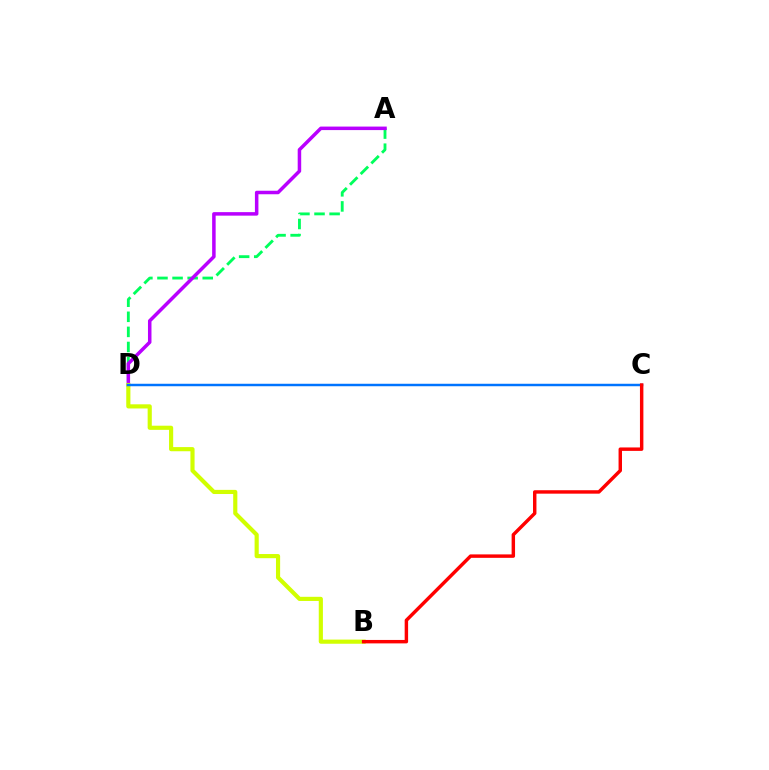{('A', 'D'): [{'color': '#00ff5c', 'line_style': 'dashed', 'thickness': 2.05}, {'color': '#b900ff', 'line_style': 'solid', 'thickness': 2.53}], ('B', 'D'): [{'color': '#d1ff00', 'line_style': 'solid', 'thickness': 2.99}], ('C', 'D'): [{'color': '#0074ff', 'line_style': 'solid', 'thickness': 1.78}], ('B', 'C'): [{'color': '#ff0000', 'line_style': 'solid', 'thickness': 2.48}]}